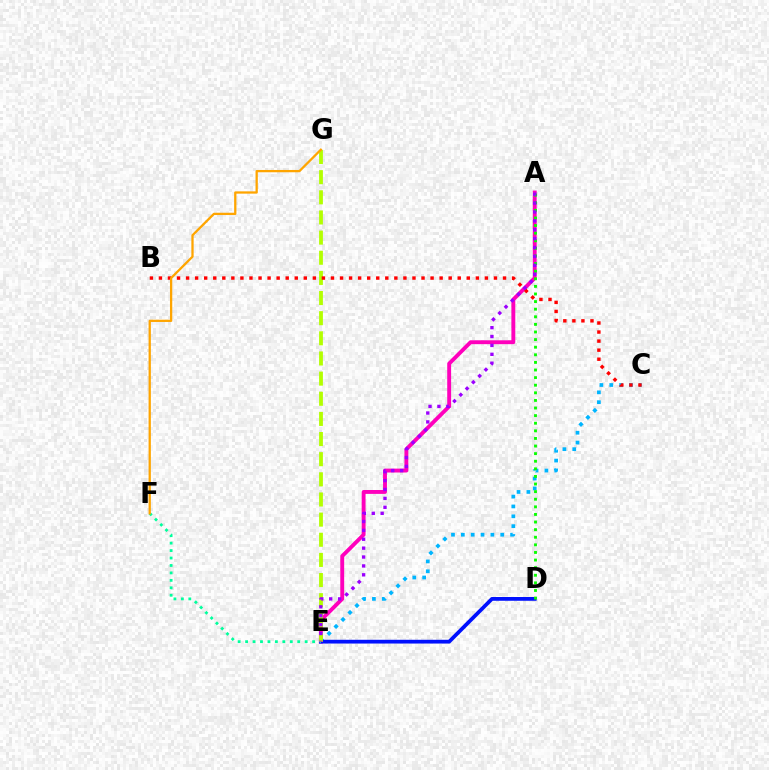{('A', 'E'): [{'color': '#ff00bd', 'line_style': 'solid', 'thickness': 2.8}, {'color': '#9b00ff', 'line_style': 'dotted', 'thickness': 2.42}], ('C', 'E'): [{'color': '#00b5ff', 'line_style': 'dotted', 'thickness': 2.68}], ('D', 'E'): [{'color': '#0010ff', 'line_style': 'solid', 'thickness': 2.71}], ('E', 'F'): [{'color': '#00ff9d', 'line_style': 'dotted', 'thickness': 2.02}], ('E', 'G'): [{'color': '#b3ff00', 'line_style': 'dashed', 'thickness': 2.74}], ('A', 'D'): [{'color': '#08ff00', 'line_style': 'dotted', 'thickness': 2.07}], ('B', 'C'): [{'color': '#ff0000', 'line_style': 'dotted', 'thickness': 2.46}], ('F', 'G'): [{'color': '#ffa500', 'line_style': 'solid', 'thickness': 1.64}]}